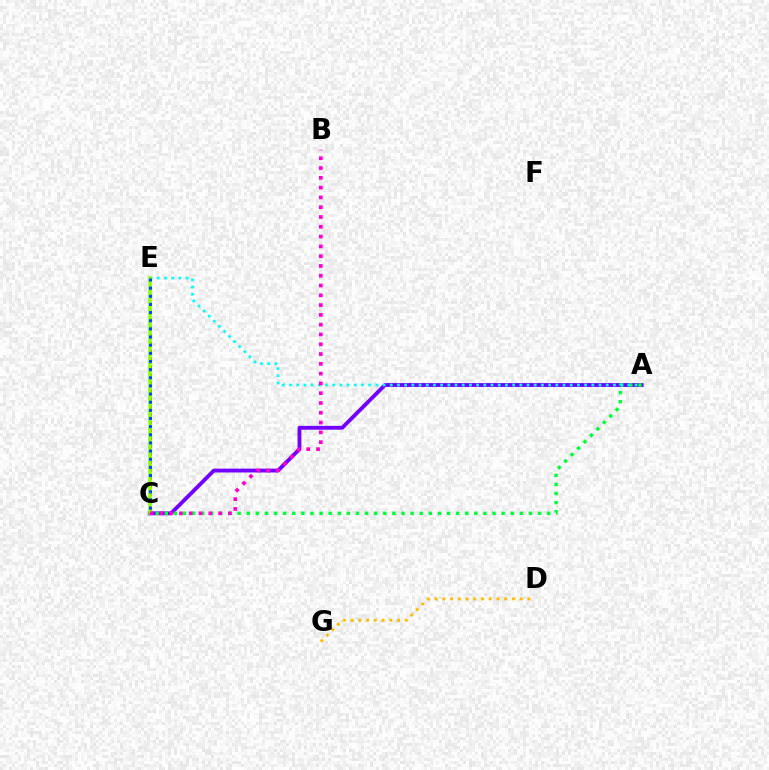{('C', 'E'): [{'color': '#ff0000', 'line_style': 'dotted', 'thickness': 2.15}, {'color': '#84ff00', 'line_style': 'solid', 'thickness': 2.53}, {'color': '#004bff', 'line_style': 'dotted', 'thickness': 2.21}], ('A', 'C'): [{'color': '#7200ff', 'line_style': 'solid', 'thickness': 2.76}, {'color': '#00ff39', 'line_style': 'dotted', 'thickness': 2.47}], ('A', 'E'): [{'color': '#00fff6', 'line_style': 'dotted', 'thickness': 1.96}], ('D', 'G'): [{'color': '#ffbd00', 'line_style': 'dotted', 'thickness': 2.1}], ('B', 'C'): [{'color': '#ff00cf', 'line_style': 'dotted', 'thickness': 2.66}]}